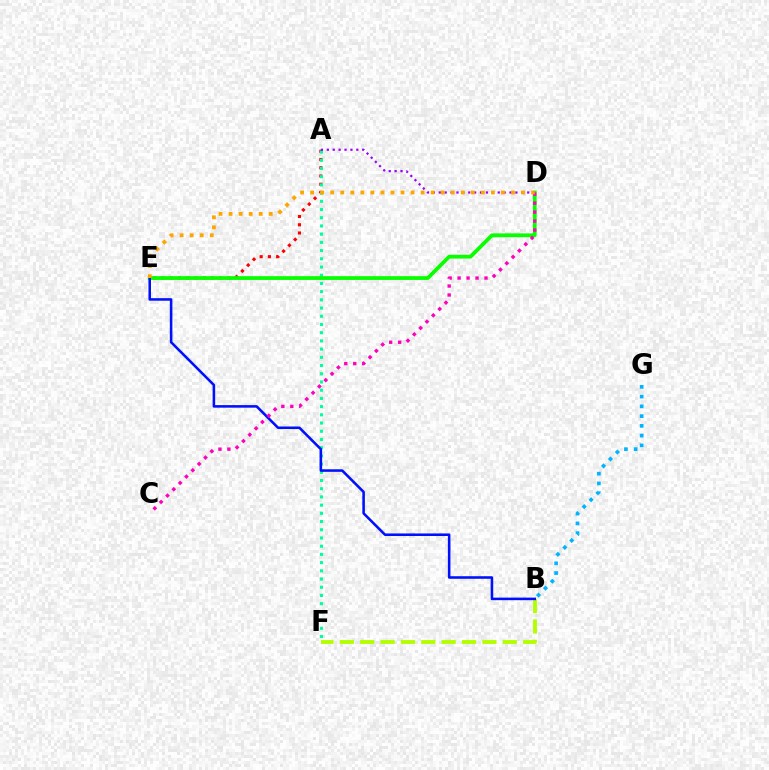{('B', 'F'): [{'color': '#b3ff00', 'line_style': 'dashed', 'thickness': 2.77}], ('A', 'E'): [{'color': '#ff0000', 'line_style': 'dotted', 'thickness': 2.24}], ('A', 'F'): [{'color': '#00ff9d', 'line_style': 'dotted', 'thickness': 2.23}], ('D', 'E'): [{'color': '#08ff00', 'line_style': 'solid', 'thickness': 2.72}, {'color': '#ffa500', 'line_style': 'dotted', 'thickness': 2.73}], ('B', 'E'): [{'color': '#0010ff', 'line_style': 'solid', 'thickness': 1.85}], ('B', 'G'): [{'color': '#00b5ff', 'line_style': 'dotted', 'thickness': 2.65}], ('A', 'D'): [{'color': '#9b00ff', 'line_style': 'dotted', 'thickness': 1.6}], ('C', 'D'): [{'color': '#ff00bd', 'line_style': 'dotted', 'thickness': 2.43}]}